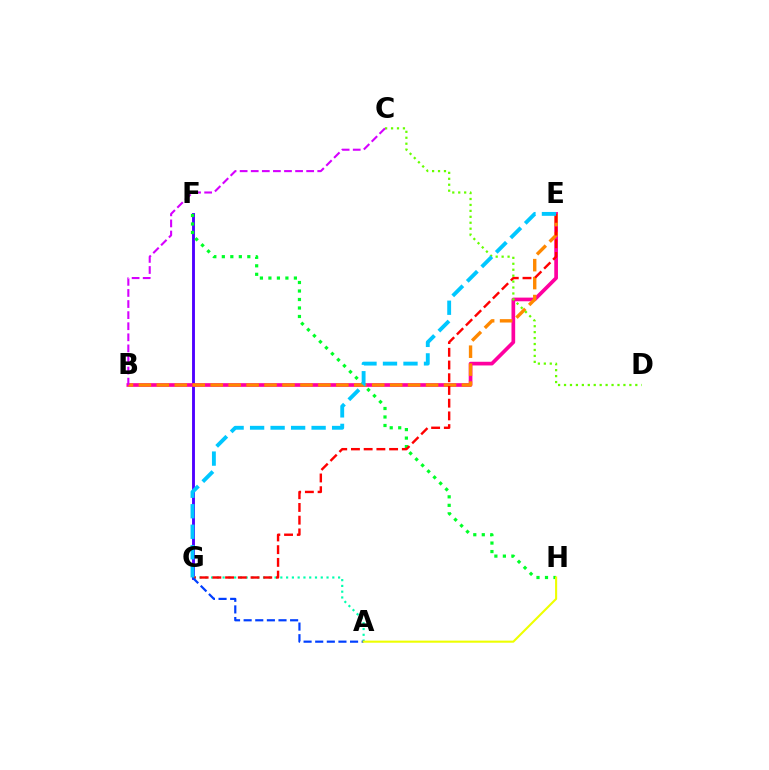{('F', 'G'): [{'color': '#4f00ff', 'line_style': 'solid', 'thickness': 2.07}], ('B', 'E'): [{'color': '#ff00a0', 'line_style': 'solid', 'thickness': 2.65}, {'color': '#ff8800', 'line_style': 'dashed', 'thickness': 2.44}], ('F', 'H'): [{'color': '#00ff27', 'line_style': 'dotted', 'thickness': 2.31}], ('A', 'G'): [{'color': '#00ffaf', 'line_style': 'dotted', 'thickness': 1.57}, {'color': '#003fff', 'line_style': 'dashed', 'thickness': 1.58}], ('E', 'G'): [{'color': '#ff0000', 'line_style': 'dashed', 'thickness': 1.73}, {'color': '#00c7ff', 'line_style': 'dashed', 'thickness': 2.79}], ('C', 'D'): [{'color': '#66ff00', 'line_style': 'dotted', 'thickness': 1.61}], ('A', 'H'): [{'color': '#eeff00', 'line_style': 'solid', 'thickness': 1.51}], ('B', 'C'): [{'color': '#d600ff', 'line_style': 'dashed', 'thickness': 1.51}]}